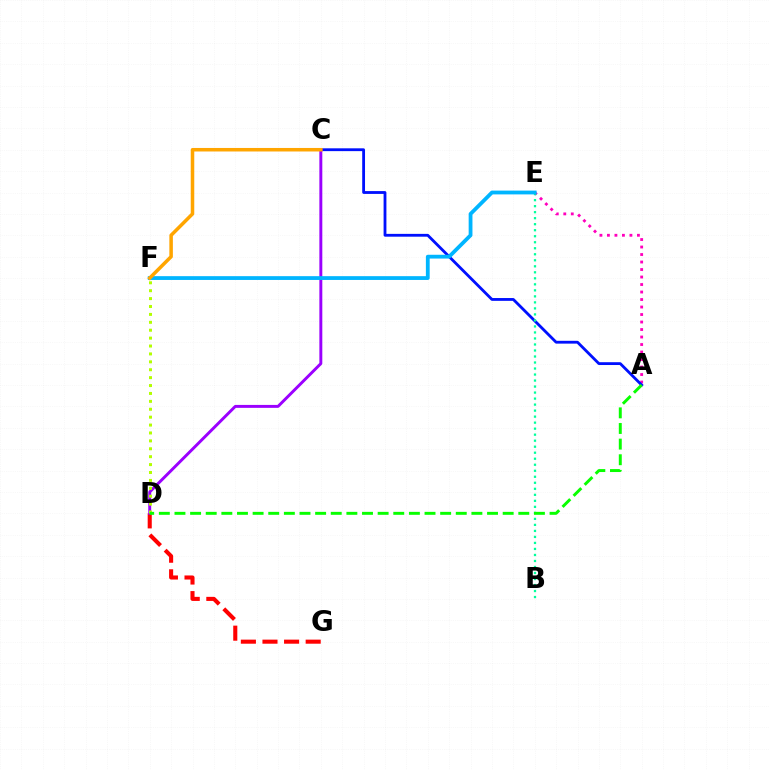{('D', 'G'): [{'color': '#ff0000', 'line_style': 'dashed', 'thickness': 2.93}], ('A', 'E'): [{'color': '#ff00bd', 'line_style': 'dotted', 'thickness': 2.04}], ('A', 'C'): [{'color': '#0010ff', 'line_style': 'solid', 'thickness': 2.03}], ('C', 'D'): [{'color': '#9b00ff', 'line_style': 'solid', 'thickness': 2.12}], ('B', 'E'): [{'color': '#00ff9d', 'line_style': 'dotted', 'thickness': 1.63}], ('E', 'F'): [{'color': '#00b5ff', 'line_style': 'solid', 'thickness': 2.73}], ('C', 'F'): [{'color': '#ffa500', 'line_style': 'solid', 'thickness': 2.54}], ('D', 'F'): [{'color': '#b3ff00', 'line_style': 'dotted', 'thickness': 2.15}], ('A', 'D'): [{'color': '#08ff00', 'line_style': 'dashed', 'thickness': 2.12}]}